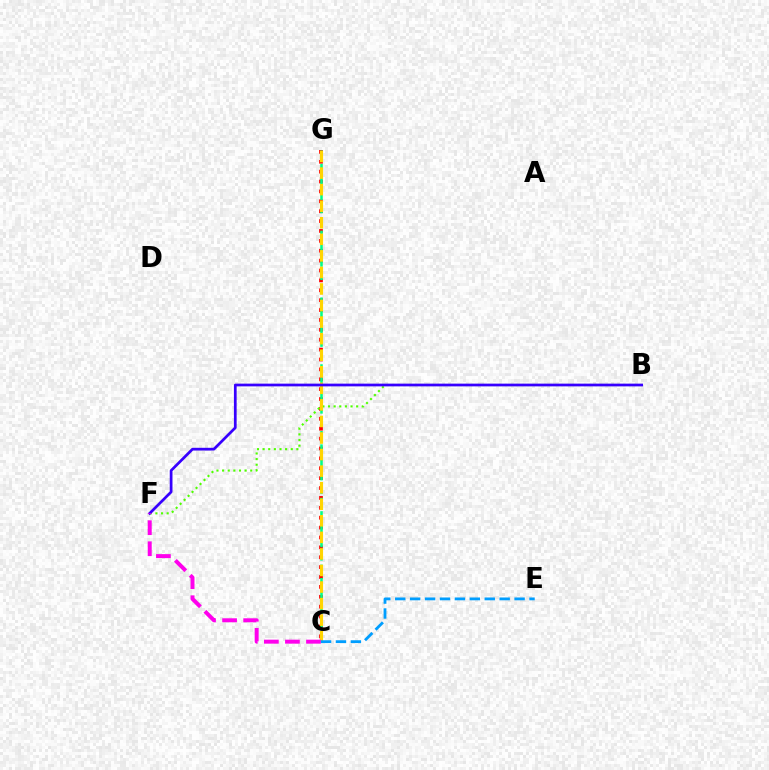{('C', 'G'): [{'color': '#ff0000', 'line_style': 'dotted', 'thickness': 2.69}, {'color': '#00ff86', 'line_style': 'dashed', 'thickness': 1.81}, {'color': '#ffd500', 'line_style': 'dashed', 'thickness': 2.25}], ('B', 'F'): [{'color': '#4fff00', 'line_style': 'dotted', 'thickness': 1.53}, {'color': '#3700ff', 'line_style': 'solid', 'thickness': 1.96}], ('C', 'F'): [{'color': '#ff00ed', 'line_style': 'dashed', 'thickness': 2.86}], ('C', 'E'): [{'color': '#009eff', 'line_style': 'dashed', 'thickness': 2.03}]}